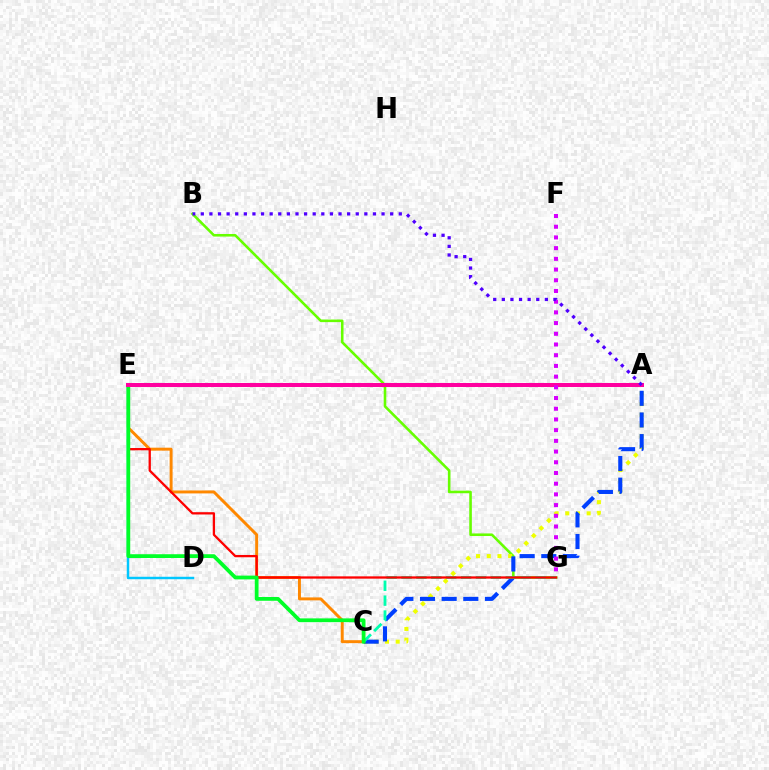{('B', 'G'): [{'color': '#66ff00', 'line_style': 'solid', 'thickness': 1.86}], ('A', 'C'): [{'color': '#eeff00', 'line_style': 'dotted', 'thickness': 2.91}, {'color': '#003fff', 'line_style': 'dashed', 'thickness': 2.94}], ('C', 'E'): [{'color': '#ff8800', 'line_style': 'solid', 'thickness': 2.12}, {'color': '#00ff27', 'line_style': 'solid', 'thickness': 2.72}], ('D', 'E'): [{'color': '#00c7ff', 'line_style': 'solid', 'thickness': 1.77}], ('C', 'G'): [{'color': '#00ffaf', 'line_style': 'dashed', 'thickness': 2.02}], ('E', 'G'): [{'color': '#ff0000', 'line_style': 'solid', 'thickness': 1.65}], ('A', 'E'): [{'color': '#ff00a0', 'line_style': 'solid', 'thickness': 2.89}], ('F', 'G'): [{'color': '#d600ff', 'line_style': 'dotted', 'thickness': 2.91}], ('A', 'B'): [{'color': '#4f00ff', 'line_style': 'dotted', 'thickness': 2.34}]}